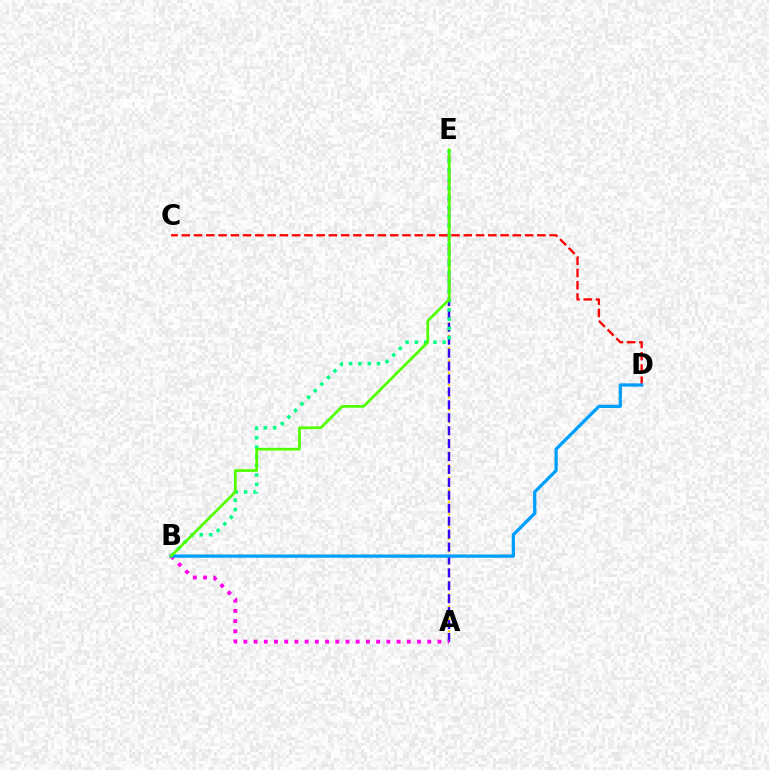{('A', 'E'): [{'color': '#ffd500', 'line_style': 'dotted', 'thickness': 1.67}, {'color': '#3700ff', 'line_style': 'dashed', 'thickness': 1.76}], ('B', 'E'): [{'color': '#00ff86', 'line_style': 'dotted', 'thickness': 2.53}, {'color': '#4fff00', 'line_style': 'solid', 'thickness': 1.95}], ('C', 'D'): [{'color': '#ff0000', 'line_style': 'dashed', 'thickness': 1.67}], ('A', 'B'): [{'color': '#ff00ed', 'line_style': 'dotted', 'thickness': 2.78}], ('B', 'D'): [{'color': '#009eff', 'line_style': 'solid', 'thickness': 2.35}]}